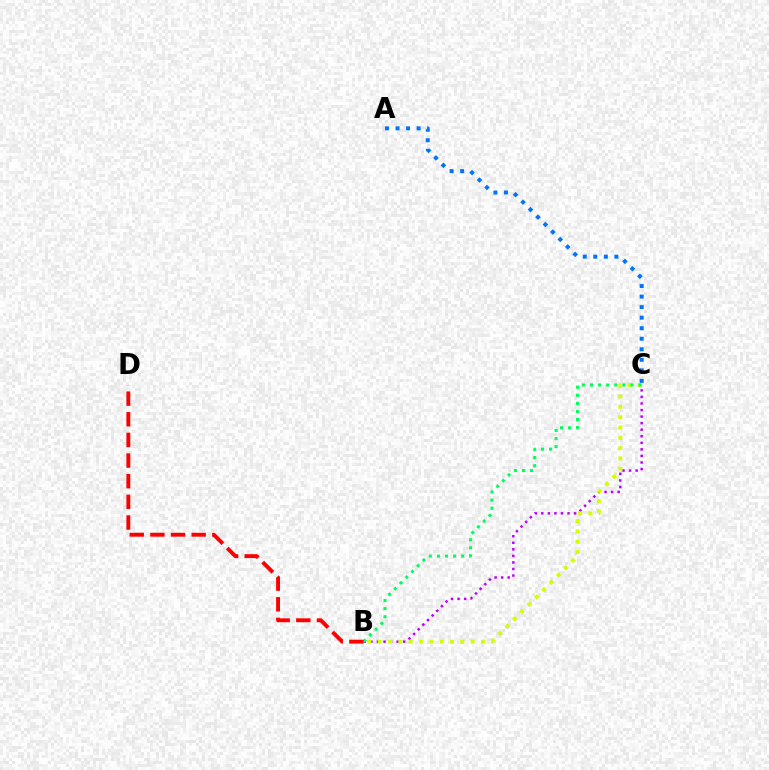{('A', 'C'): [{'color': '#0074ff', 'line_style': 'dotted', 'thickness': 2.86}], ('B', 'C'): [{'color': '#b900ff', 'line_style': 'dotted', 'thickness': 1.78}, {'color': '#d1ff00', 'line_style': 'dotted', 'thickness': 2.8}, {'color': '#00ff5c', 'line_style': 'dotted', 'thickness': 2.2}], ('B', 'D'): [{'color': '#ff0000', 'line_style': 'dashed', 'thickness': 2.8}]}